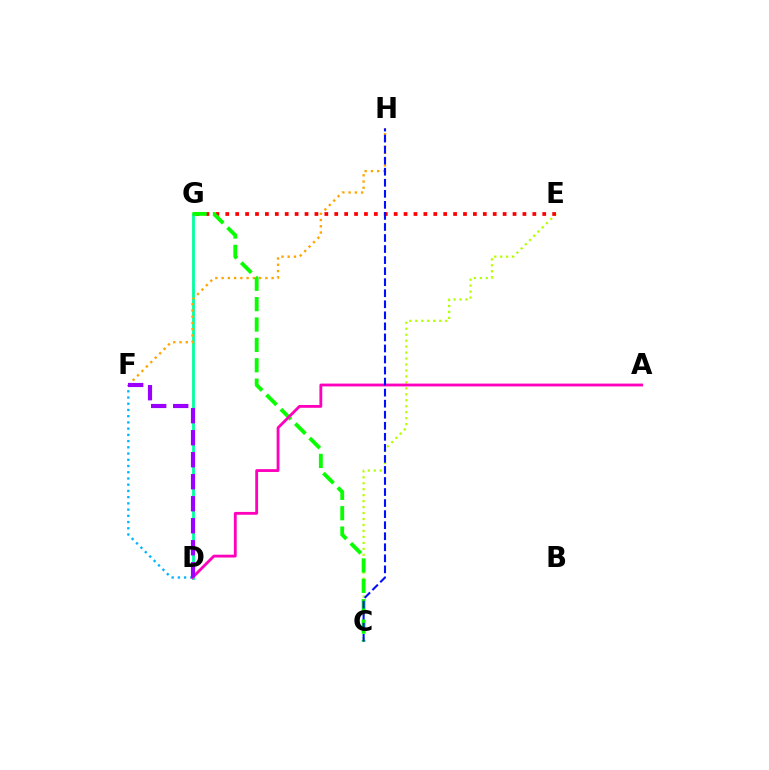{('C', 'E'): [{'color': '#b3ff00', 'line_style': 'dotted', 'thickness': 1.62}], ('D', 'G'): [{'color': '#00ff9d', 'line_style': 'solid', 'thickness': 2.01}], ('F', 'H'): [{'color': '#ffa500', 'line_style': 'dotted', 'thickness': 1.7}], ('E', 'G'): [{'color': '#ff0000', 'line_style': 'dotted', 'thickness': 2.69}], ('C', 'G'): [{'color': '#08ff00', 'line_style': 'dashed', 'thickness': 2.77}], ('D', 'F'): [{'color': '#00b5ff', 'line_style': 'dotted', 'thickness': 1.69}, {'color': '#9b00ff', 'line_style': 'dashed', 'thickness': 2.99}], ('A', 'D'): [{'color': '#ff00bd', 'line_style': 'solid', 'thickness': 2.04}], ('C', 'H'): [{'color': '#0010ff', 'line_style': 'dashed', 'thickness': 1.5}]}